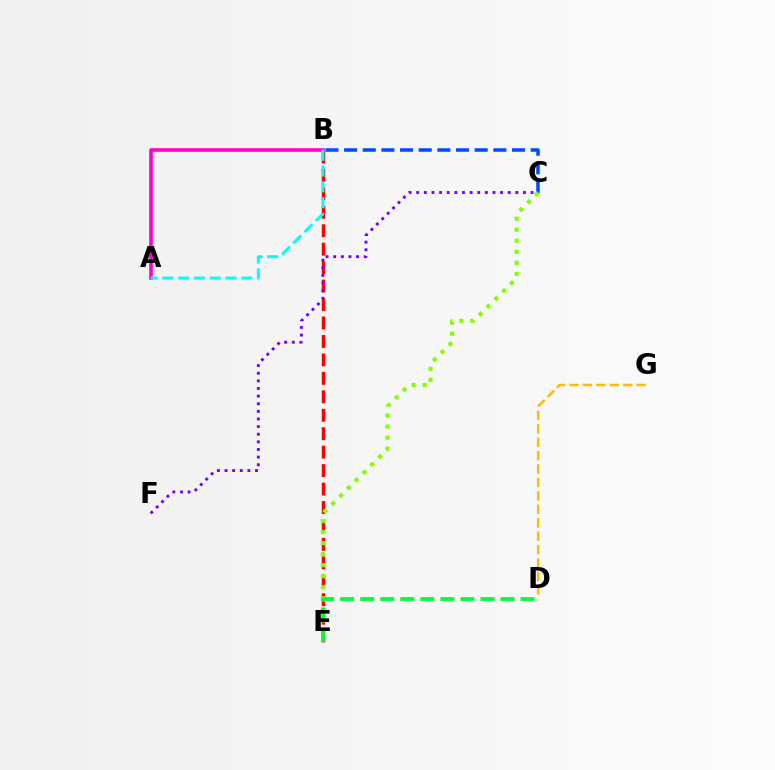{('A', 'B'): [{'color': '#ff00cf', 'line_style': 'solid', 'thickness': 2.59}, {'color': '#00fff6', 'line_style': 'dashed', 'thickness': 2.15}], ('B', 'E'): [{'color': '#ff0000', 'line_style': 'dashed', 'thickness': 2.51}], ('B', 'C'): [{'color': '#004bff', 'line_style': 'dashed', 'thickness': 2.53}], ('C', 'E'): [{'color': '#84ff00', 'line_style': 'dotted', 'thickness': 3.0}], ('D', 'E'): [{'color': '#00ff39', 'line_style': 'dashed', 'thickness': 2.72}], ('D', 'G'): [{'color': '#ffbd00', 'line_style': 'dashed', 'thickness': 1.82}], ('C', 'F'): [{'color': '#7200ff', 'line_style': 'dotted', 'thickness': 2.07}]}